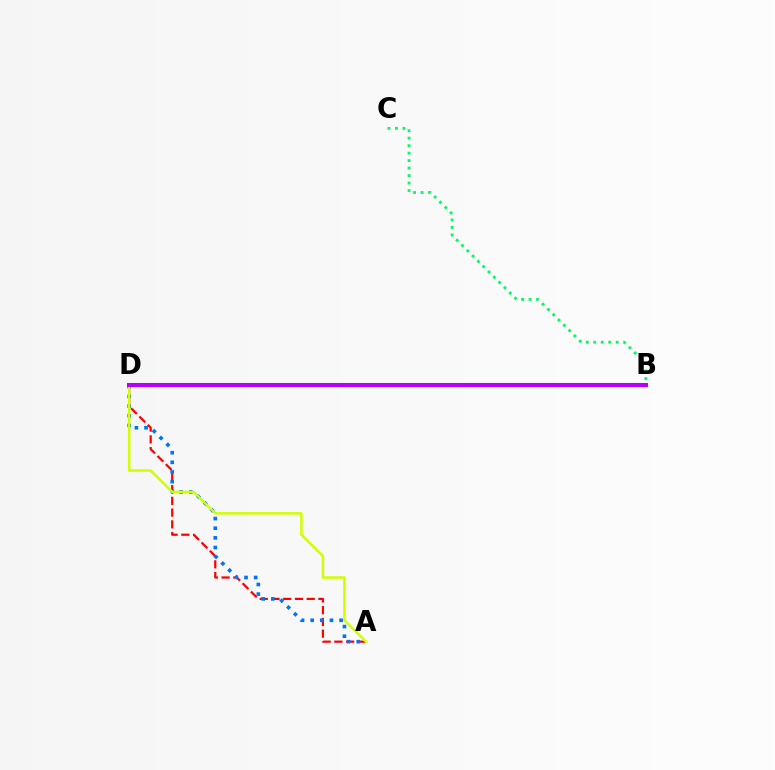{('A', 'D'): [{'color': '#ff0000', 'line_style': 'dashed', 'thickness': 1.6}, {'color': '#0074ff', 'line_style': 'dotted', 'thickness': 2.62}, {'color': '#d1ff00', 'line_style': 'solid', 'thickness': 1.82}], ('B', 'C'): [{'color': '#00ff5c', 'line_style': 'dotted', 'thickness': 2.03}], ('B', 'D'): [{'color': '#b900ff', 'line_style': 'solid', 'thickness': 2.93}]}